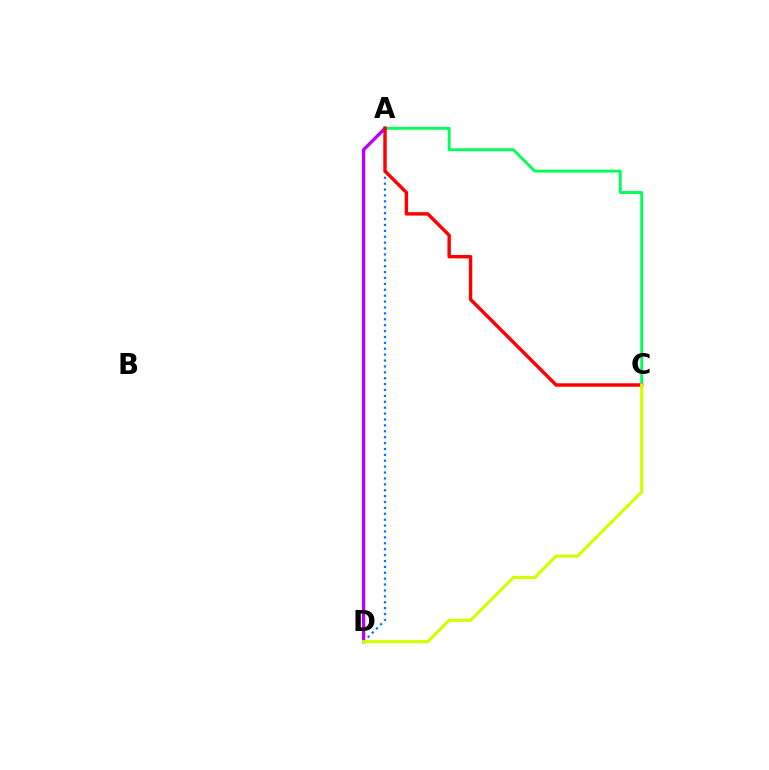{('A', 'D'): [{'color': '#0074ff', 'line_style': 'dotted', 'thickness': 1.6}, {'color': '#b900ff', 'line_style': 'solid', 'thickness': 2.38}], ('A', 'C'): [{'color': '#00ff5c', 'line_style': 'solid', 'thickness': 2.08}, {'color': '#ff0000', 'line_style': 'solid', 'thickness': 2.46}], ('C', 'D'): [{'color': '#d1ff00', 'line_style': 'solid', 'thickness': 2.26}]}